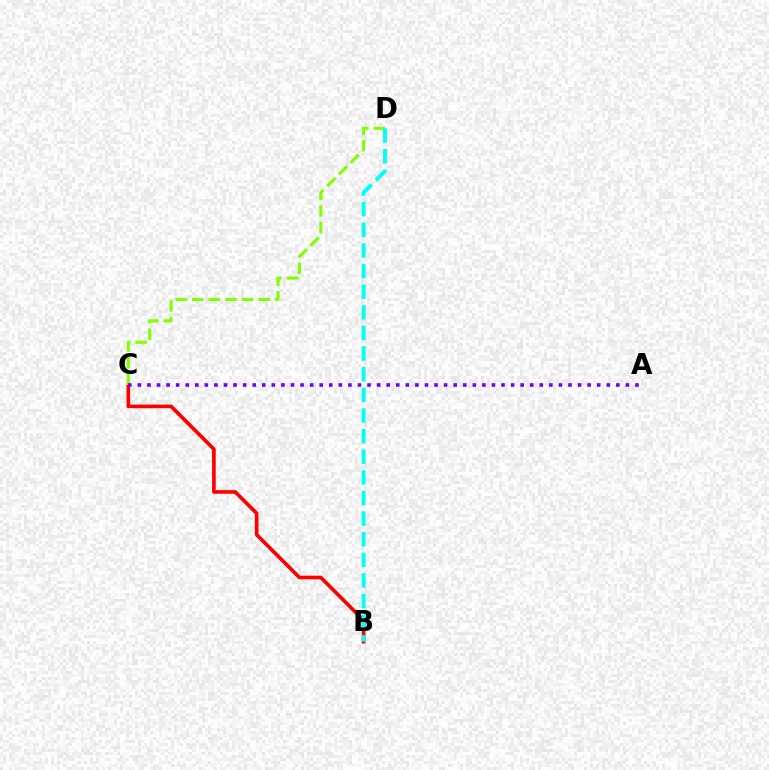{('B', 'C'): [{'color': '#ff0000', 'line_style': 'solid', 'thickness': 2.63}], ('C', 'D'): [{'color': '#84ff00', 'line_style': 'dashed', 'thickness': 2.25}], ('B', 'D'): [{'color': '#00fff6', 'line_style': 'dashed', 'thickness': 2.8}], ('A', 'C'): [{'color': '#7200ff', 'line_style': 'dotted', 'thickness': 2.6}]}